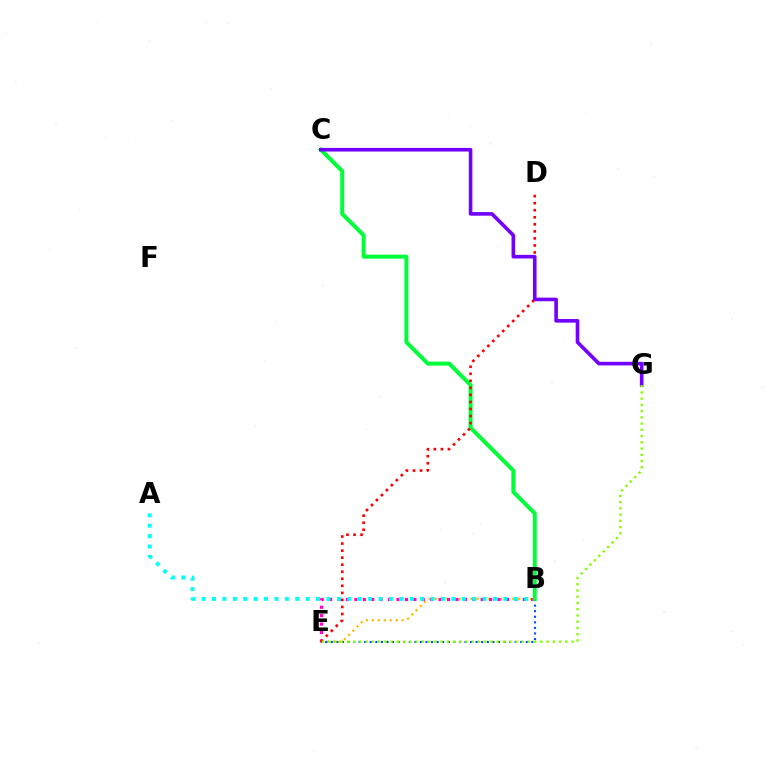{('B', 'E'): [{'color': '#ffbd00', 'line_style': 'dotted', 'thickness': 1.62}, {'color': '#004bff', 'line_style': 'dotted', 'thickness': 1.51}, {'color': '#ff00cf', 'line_style': 'dotted', 'thickness': 2.29}], ('A', 'B'): [{'color': '#00fff6', 'line_style': 'dotted', 'thickness': 2.83}], ('B', 'C'): [{'color': '#00ff39', 'line_style': 'solid', 'thickness': 2.87}], ('D', 'E'): [{'color': '#ff0000', 'line_style': 'dotted', 'thickness': 1.91}], ('C', 'G'): [{'color': '#7200ff', 'line_style': 'solid', 'thickness': 2.6}], ('E', 'G'): [{'color': '#84ff00', 'line_style': 'dotted', 'thickness': 1.7}]}